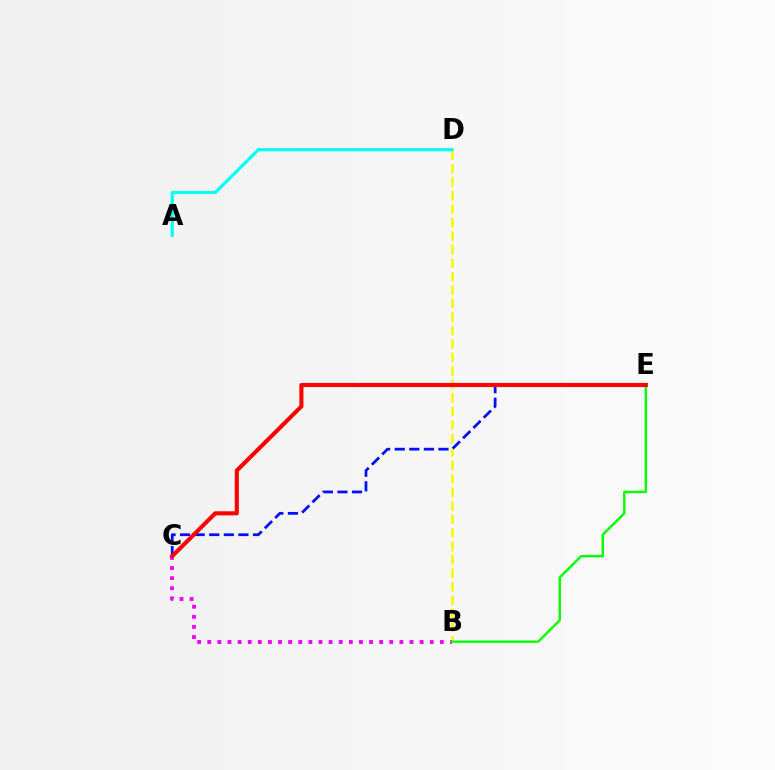{('B', 'D'): [{'color': '#fcf500', 'line_style': 'dashed', 'thickness': 1.83}], ('B', 'C'): [{'color': '#ee00ff', 'line_style': 'dotted', 'thickness': 2.75}], ('B', 'E'): [{'color': '#08ff00', 'line_style': 'solid', 'thickness': 1.75}], ('A', 'D'): [{'color': '#00fff6', 'line_style': 'solid', 'thickness': 2.25}], ('C', 'E'): [{'color': '#0010ff', 'line_style': 'dashed', 'thickness': 1.98}, {'color': '#ff0000', 'line_style': 'solid', 'thickness': 2.96}]}